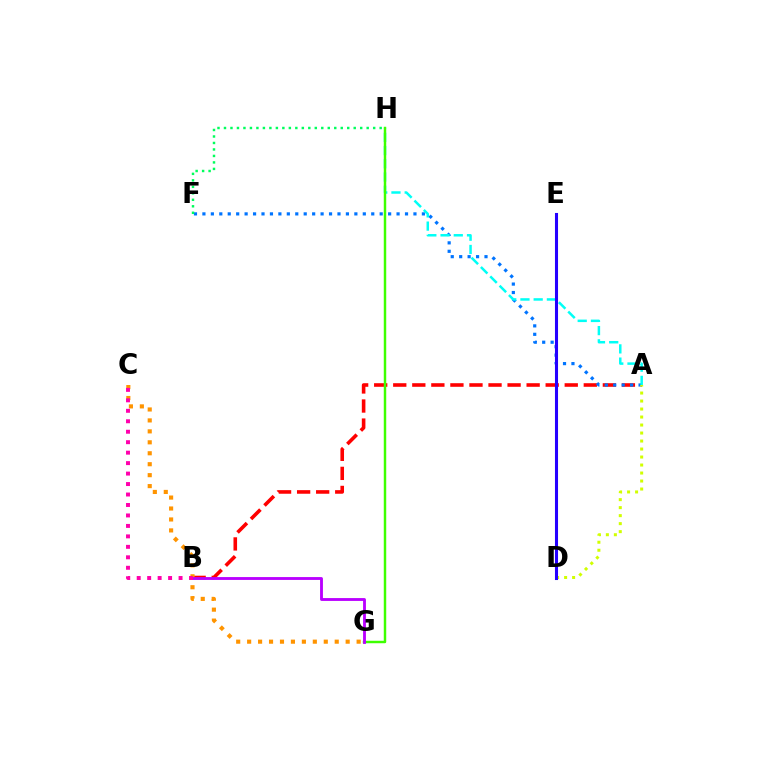{('A', 'B'): [{'color': '#ff0000', 'line_style': 'dashed', 'thickness': 2.59}], ('A', 'F'): [{'color': '#0074ff', 'line_style': 'dotted', 'thickness': 2.29}], ('A', 'H'): [{'color': '#00fff6', 'line_style': 'dashed', 'thickness': 1.8}], ('G', 'H'): [{'color': '#3dff00', 'line_style': 'solid', 'thickness': 1.77}], ('C', 'G'): [{'color': '#ff9400', 'line_style': 'dotted', 'thickness': 2.97}], ('B', 'G'): [{'color': '#b900ff', 'line_style': 'solid', 'thickness': 2.05}], ('F', 'H'): [{'color': '#00ff5c', 'line_style': 'dotted', 'thickness': 1.76}], ('A', 'D'): [{'color': '#d1ff00', 'line_style': 'dotted', 'thickness': 2.17}], ('D', 'E'): [{'color': '#2500ff', 'line_style': 'solid', 'thickness': 2.21}], ('B', 'C'): [{'color': '#ff00ac', 'line_style': 'dotted', 'thickness': 2.84}]}